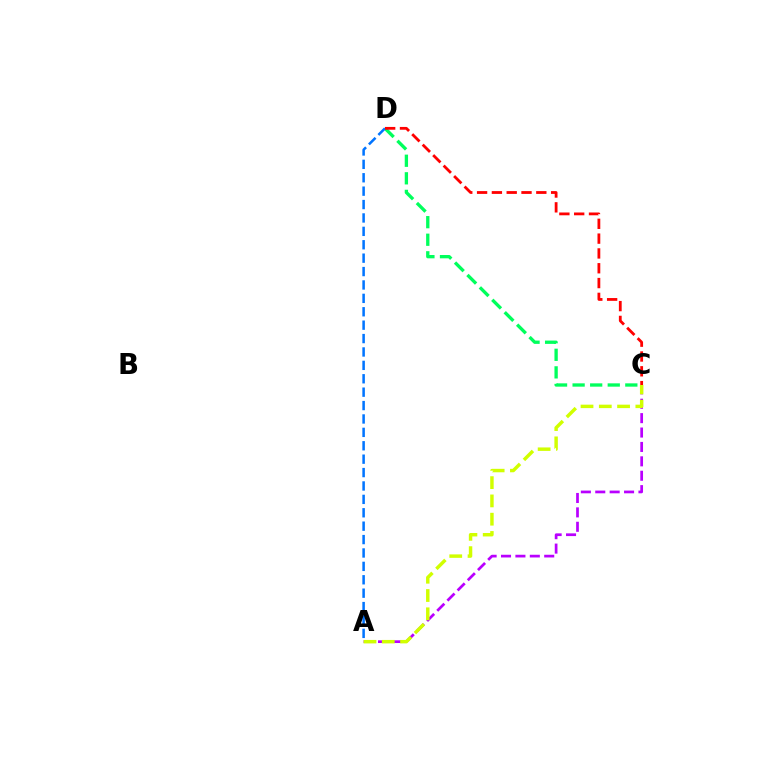{('C', 'D'): [{'color': '#00ff5c', 'line_style': 'dashed', 'thickness': 2.39}, {'color': '#ff0000', 'line_style': 'dashed', 'thickness': 2.01}], ('A', 'C'): [{'color': '#b900ff', 'line_style': 'dashed', 'thickness': 1.96}, {'color': '#d1ff00', 'line_style': 'dashed', 'thickness': 2.48}], ('A', 'D'): [{'color': '#0074ff', 'line_style': 'dashed', 'thickness': 1.82}]}